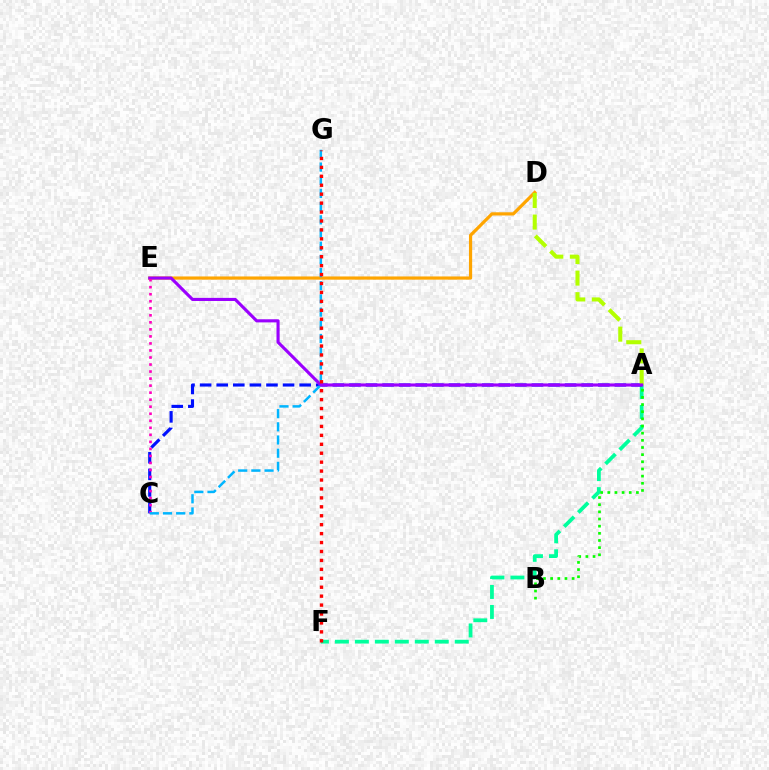{('D', 'E'): [{'color': '#ffa500', 'line_style': 'solid', 'thickness': 2.31}], ('A', 'F'): [{'color': '#00ff9d', 'line_style': 'dashed', 'thickness': 2.71}], ('A', 'C'): [{'color': '#0010ff', 'line_style': 'dashed', 'thickness': 2.25}], ('A', 'D'): [{'color': '#b3ff00', 'line_style': 'dashed', 'thickness': 2.93}], ('A', 'E'): [{'color': '#9b00ff', 'line_style': 'solid', 'thickness': 2.24}], ('C', 'E'): [{'color': '#ff00bd', 'line_style': 'dotted', 'thickness': 1.91}], ('A', 'B'): [{'color': '#08ff00', 'line_style': 'dotted', 'thickness': 1.94}], ('C', 'G'): [{'color': '#00b5ff', 'line_style': 'dashed', 'thickness': 1.79}], ('F', 'G'): [{'color': '#ff0000', 'line_style': 'dotted', 'thickness': 2.43}]}